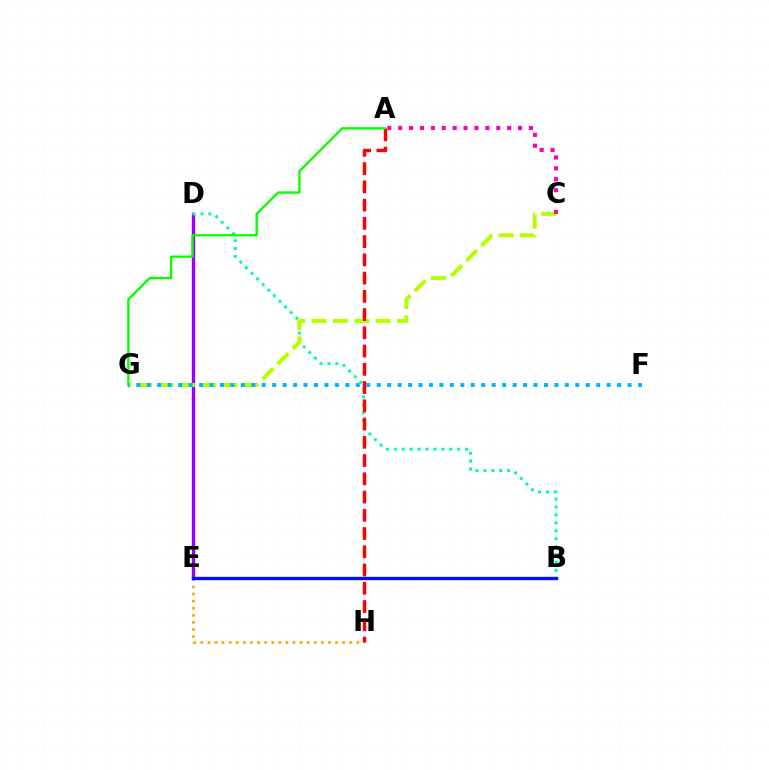{('D', 'E'): [{'color': '#9b00ff', 'line_style': 'solid', 'thickness': 2.43}], ('E', 'H'): [{'color': '#ffa500', 'line_style': 'dotted', 'thickness': 1.93}], ('B', 'D'): [{'color': '#00ff9d', 'line_style': 'dotted', 'thickness': 2.15}], ('C', 'G'): [{'color': '#b3ff00', 'line_style': 'dashed', 'thickness': 2.9}], ('F', 'G'): [{'color': '#00b5ff', 'line_style': 'dotted', 'thickness': 2.84}], ('B', 'E'): [{'color': '#0010ff', 'line_style': 'solid', 'thickness': 2.41}], ('A', 'H'): [{'color': '#ff0000', 'line_style': 'dashed', 'thickness': 2.48}], ('A', 'G'): [{'color': '#08ff00', 'line_style': 'solid', 'thickness': 1.69}], ('A', 'C'): [{'color': '#ff00bd', 'line_style': 'dotted', 'thickness': 2.96}]}